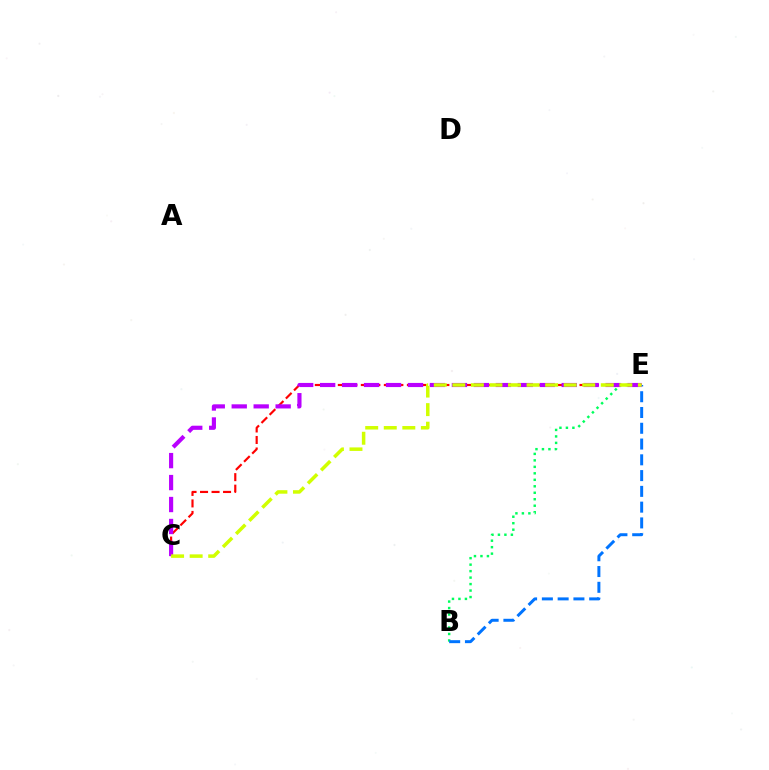{('B', 'E'): [{'color': '#00ff5c', 'line_style': 'dotted', 'thickness': 1.76}, {'color': '#0074ff', 'line_style': 'dashed', 'thickness': 2.14}], ('C', 'E'): [{'color': '#ff0000', 'line_style': 'dashed', 'thickness': 1.56}, {'color': '#b900ff', 'line_style': 'dashed', 'thickness': 2.98}, {'color': '#d1ff00', 'line_style': 'dashed', 'thickness': 2.52}]}